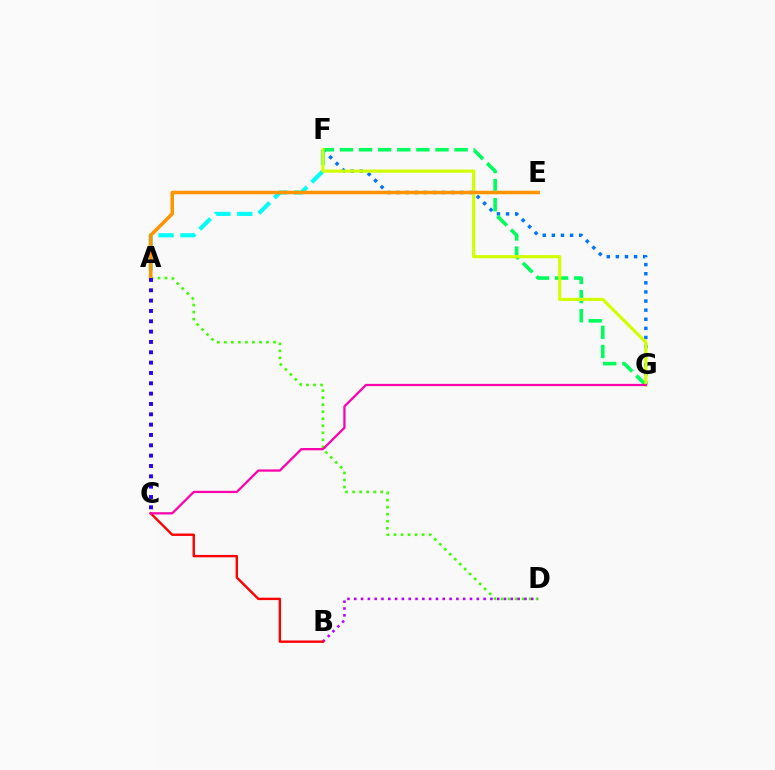{('F', 'G'): [{'color': '#0074ff', 'line_style': 'dotted', 'thickness': 2.47}, {'color': '#00ff5c', 'line_style': 'dashed', 'thickness': 2.6}, {'color': '#d1ff00', 'line_style': 'solid', 'thickness': 2.27}], ('A', 'F'): [{'color': '#00fff6', 'line_style': 'dashed', 'thickness': 2.97}], ('A', 'D'): [{'color': '#3dff00', 'line_style': 'dotted', 'thickness': 1.91}], ('B', 'D'): [{'color': '#b900ff', 'line_style': 'dotted', 'thickness': 1.85}], ('A', 'E'): [{'color': '#ff9400', 'line_style': 'solid', 'thickness': 2.55}], ('B', 'C'): [{'color': '#ff0000', 'line_style': 'solid', 'thickness': 1.73}], ('A', 'C'): [{'color': '#2500ff', 'line_style': 'dotted', 'thickness': 2.81}], ('C', 'G'): [{'color': '#ff00ac', 'line_style': 'solid', 'thickness': 1.63}]}